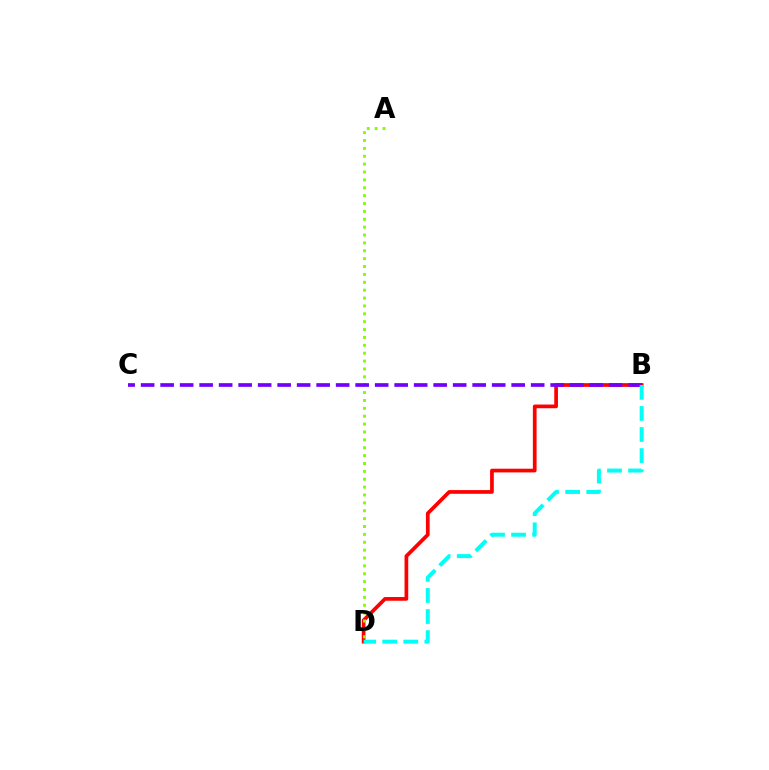{('B', 'D'): [{'color': '#ff0000', 'line_style': 'solid', 'thickness': 2.67}, {'color': '#00fff6', 'line_style': 'dashed', 'thickness': 2.86}], ('A', 'D'): [{'color': '#84ff00', 'line_style': 'dotted', 'thickness': 2.14}], ('B', 'C'): [{'color': '#7200ff', 'line_style': 'dashed', 'thickness': 2.65}]}